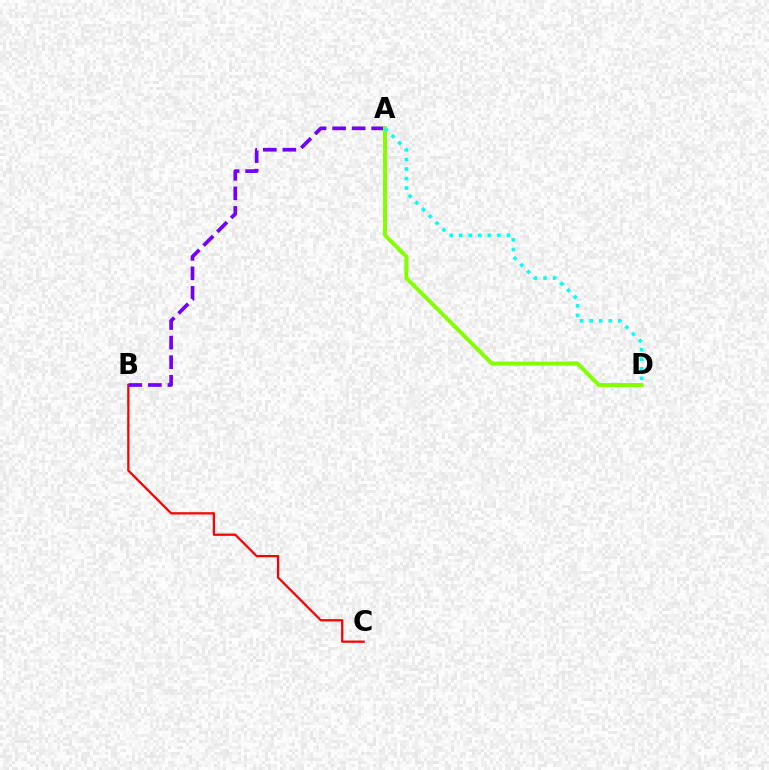{('B', 'C'): [{'color': '#ff0000', 'line_style': 'solid', 'thickness': 1.63}], ('A', 'B'): [{'color': '#7200ff', 'line_style': 'dashed', 'thickness': 2.65}], ('A', 'D'): [{'color': '#84ff00', 'line_style': 'solid', 'thickness': 2.87}, {'color': '#00fff6', 'line_style': 'dotted', 'thickness': 2.59}]}